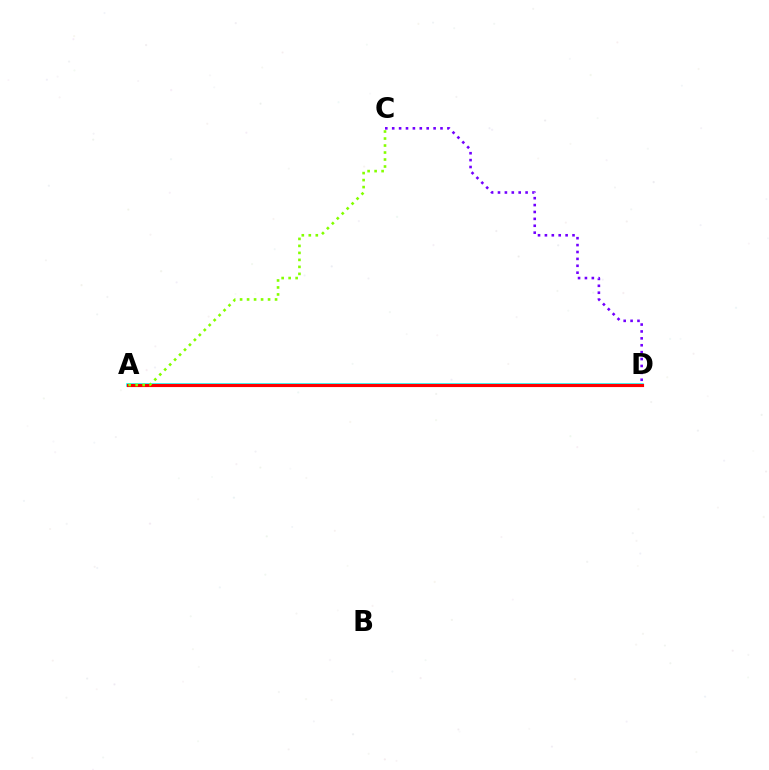{('A', 'D'): [{'color': '#00fff6', 'line_style': 'solid', 'thickness': 2.55}, {'color': '#ff0000', 'line_style': 'solid', 'thickness': 2.27}], ('C', 'D'): [{'color': '#7200ff', 'line_style': 'dotted', 'thickness': 1.87}], ('A', 'C'): [{'color': '#84ff00', 'line_style': 'dotted', 'thickness': 1.9}]}